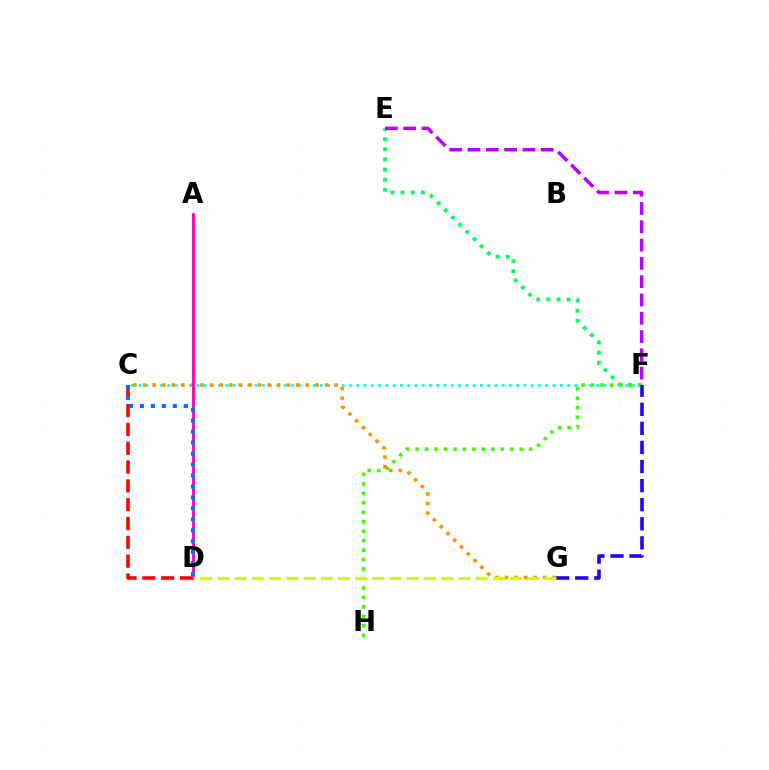{('E', 'F'): [{'color': '#00ff5c', 'line_style': 'dotted', 'thickness': 2.75}, {'color': '#b900ff', 'line_style': 'dashed', 'thickness': 2.49}], ('C', 'D'): [{'color': '#ff0000', 'line_style': 'dashed', 'thickness': 2.56}, {'color': '#0074ff', 'line_style': 'dotted', 'thickness': 2.98}], ('C', 'F'): [{'color': '#00fff6', 'line_style': 'dotted', 'thickness': 1.97}], ('F', 'H'): [{'color': '#3dff00', 'line_style': 'dotted', 'thickness': 2.57}], ('C', 'G'): [{'color': '#ff9400', 'line_style': 'dotted', 'thickness': 2.6}], ('F', 'G'): [{'color': '#2500ff', 'line_style': 'dashed', 'thickness': 2.59}], ('A', 'D'): [{'color': '#ff00ac', 'line_style': 'solid', 'thickness': 2.04}], ('D', 'G'): [{'color': '#d1ff00', 'line_style': 'dashed', 'thickness': 2.34}]}